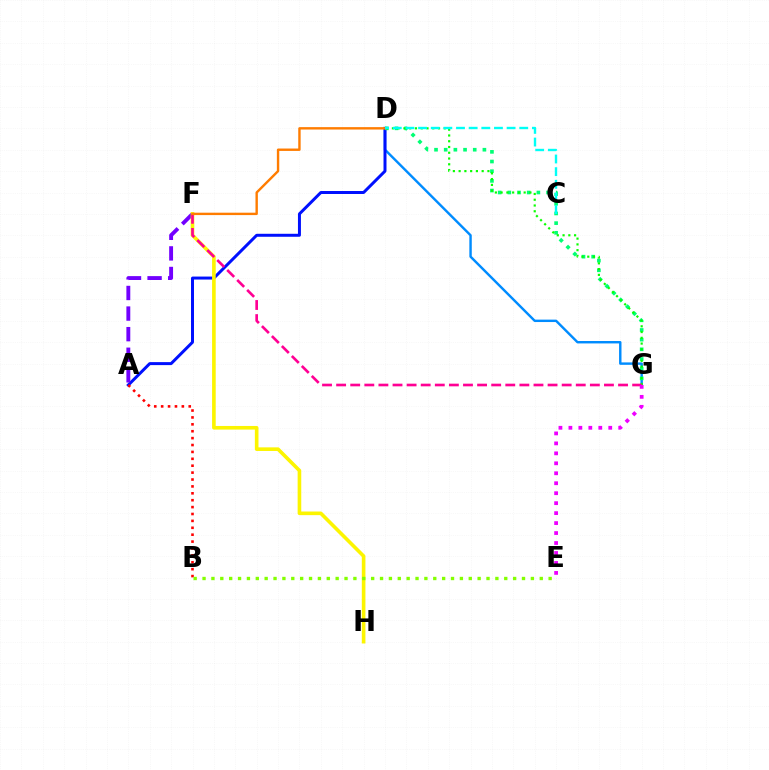{('D', 'G'): [{'color': '#008cff', 'line_style': 'solid', 'thickness': 1.74}, {'color': '#00ff74', 'line_style': 'dotted', 'thickness': 2.63}, {'color': '#08ff00', 'line_style': 'dotted', 'thickness': 1.57}], ('A', 'D'): [{'color': '#0010ff', 'line_style': 'solid', 'thickness': 2.15}], ('A', 'F'): [{'color': '#7200ff', 'line_style': 'dashed', 'thickness': 2.8}], ('A', 'B'): [{'color': '#ff0000', 'line_style': 'dotted', 'thickness': 1.87}], ('F', 'H'): [{'color': '#fcf500', 'line_style': 'solid', 'thickness': 2.6}], ('B', 'E'): [{'color': '#84ff00', 'line_style': 'dotted', 'thickness': 2.41}], ('F', 'G'): [{'color': '#ff0094', 'line_style': 'dashed', 'thickness': 1.91}], ('D', 'F'): [{'color': '#ff7c00', 'line_style': 'solid', 'thickness': 1.73}], ('E', 'G'): [{'color': '#ee00ff', 'line_style': 'dotted', 'thickness': 2.71}], ('C', 'D'): [{'color': '#00fff6', 'line_style': 'dashed', 'thickness': 1.72}]}